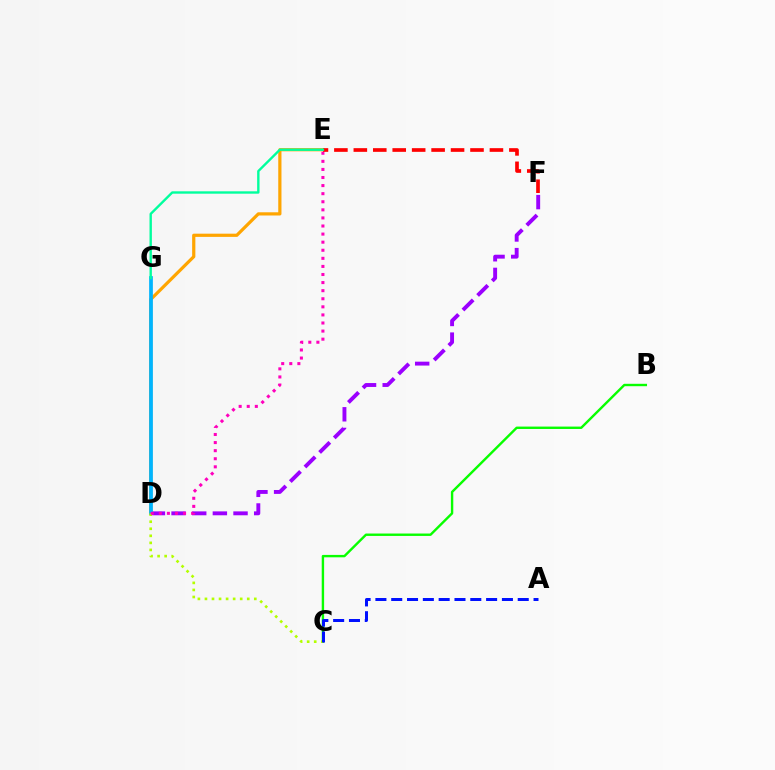{('D', 'E'): [{'color': '#ffa500', 'line_style': 'solid', 'thickness': 2.31}, {'color': '#ff00bd', 'line_style': 'dotted', 'thickness': 2.2}], ('B', 'C'): [{'color': '#08ff00', 'line_style': 'solid', 'thickness': 1.73}], ('D', 'F'): [{'color': '#9b00ff', 'line_style': 'dashed', 'thickness': 2.81}], ('D', 'G'): [{'color': '#00b5ff', 'line_style': 'solid', 'thickness': 2.68}], ('C', 'D'): [{'color': '#b3ff00', 'line_style': 'dotted', 'thickness': 1.92}], ('A', 'C'): [{'color': '#0010ff', 'line_style': 'dashed', 'thickness': 2.15}], ('E', 'F'): [{'color': '#ff0000', 'line_style': 'dashed', 'thickness': 2.64}], ('E', 'G'): [{'color': '#00ff9d', 'line_style': 'solid', 'thickness': 1.72}]}